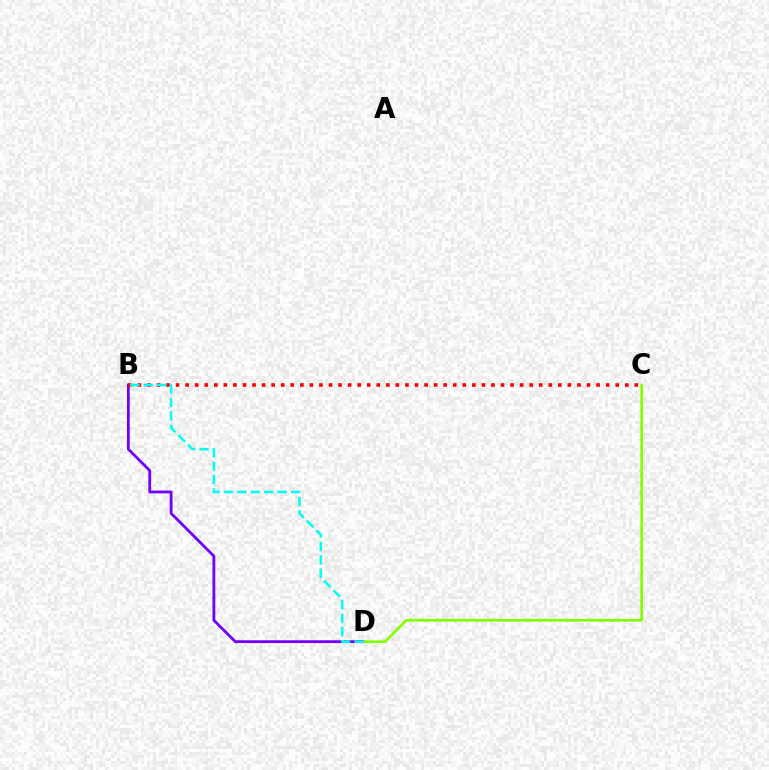{('B', 'D'): [{'color': '#7200ff', 'line_style': 'solid', 'thickness': 2.02}, {'color': '#00fff6', 'line_style': 'dashed', 'thickness': 1.82}], ('C', 'D'): [{'color': '#84ff00', 'line_style': 'solid', 'thickness': 1.9}], ('B', 'C'): [{'color': '#ff0000', 'line_style': 'dotted', 'thickness': 2.6}]}